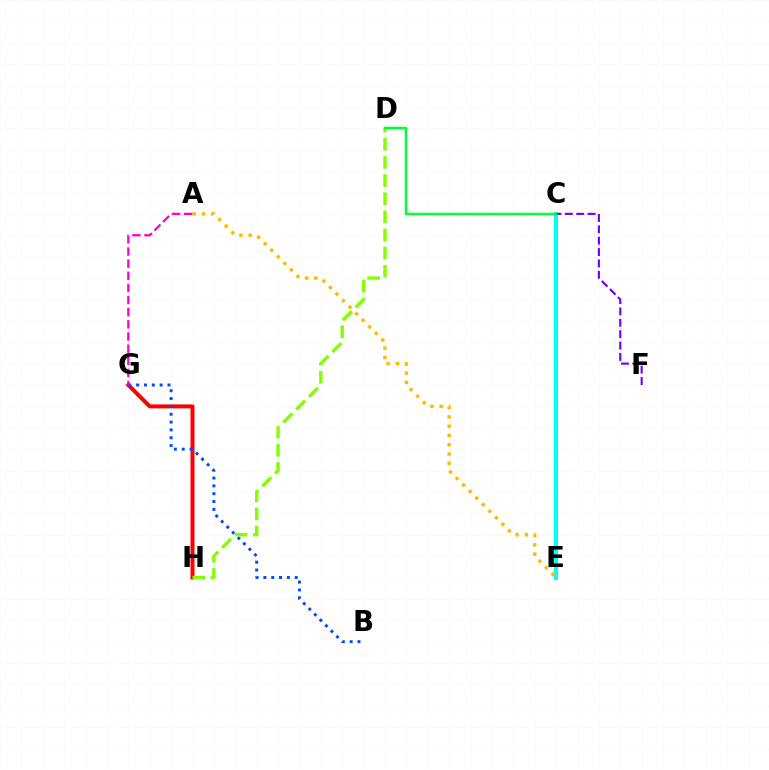{('G', 'H'): [{'color': '#ff0000', 'line_style': 'solid', 'thickness': 2.88}], ('B', 'G'): [{'color': '#004bff', 'line_style': 'dotted', 'thickness': 2.13}], ('C', 'E'): [{'color': '#00fff6', 'line_style': 'solid', 'thickness': 2.95}], ('A', 'G'): [{'color': '#ff00cf', 'line_style': 'dashed', 'thickness': 1.65}], ('C', 'F'): [{'color': '#7200ff', 'line_style': 'dashed', 'thickness': 1.55}], ('D', 'H'): [{'color': '#84ff00', 'line_style': 'dashed', 'thickness': 2.46}], ('C', 'D'): [{'color': '#00ff39', 'line_style': 'solid', 'thickness': 1.79}], ('A', 'E'): [{'color': '#ffbd00', 'line_style': 'dotted', 'thickness': 2.52}]}